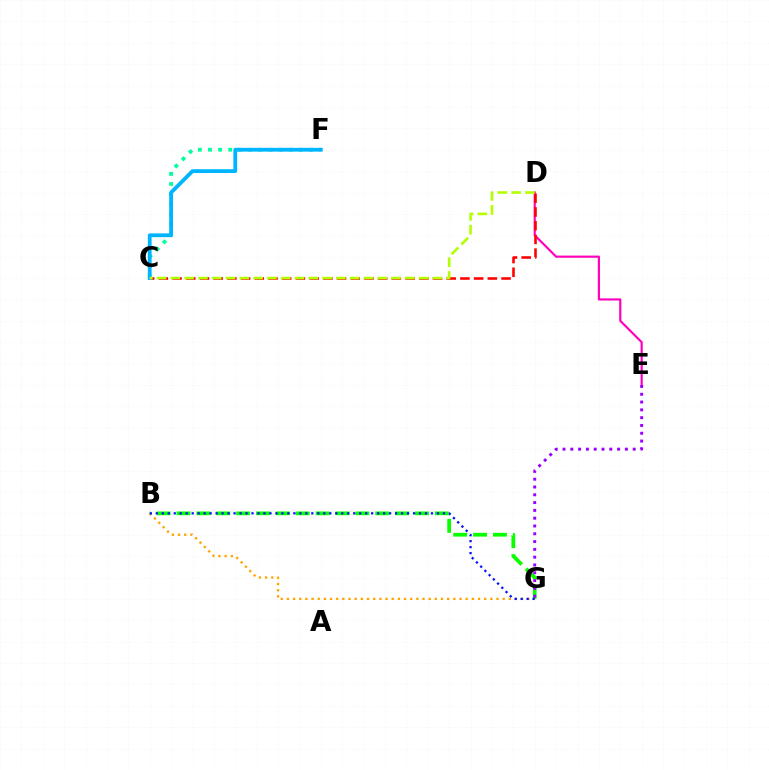{('B', 'G'): [{'color': '#08ff00', 'line_style': 'dashed', 'thickness': 2.7}, {'color': '#ffa500', 'line_style': 'dotted', 'thickness': 1.68}, {'color': '#0010ff', 'line_style': 'dotted', 'thickness': 1.63}], ('C', 'F'): [{'color': '#00ff9d', 'line_style': 'dotted', 'thickness': 2.74}, {'color': '#00b5ff', 'line_style': 'solid', 'thickness': 2.74}], ('D', 'E'): [{'color': '#ff00bd', 'line_style': 'solid', 'thickness': 1.56}], ('E', 'G'): [{'color': '#9b00ff', 'line_style': 'dotted', 'thickness': 2.12}], ('C', 'D'): [{'color': '#ff0000', 'line_style': 'dashed', 'thickness': 1.86}, {'color': '#b3ff00', 'line_style': 'dashed', 'thickness': 1.87}]}